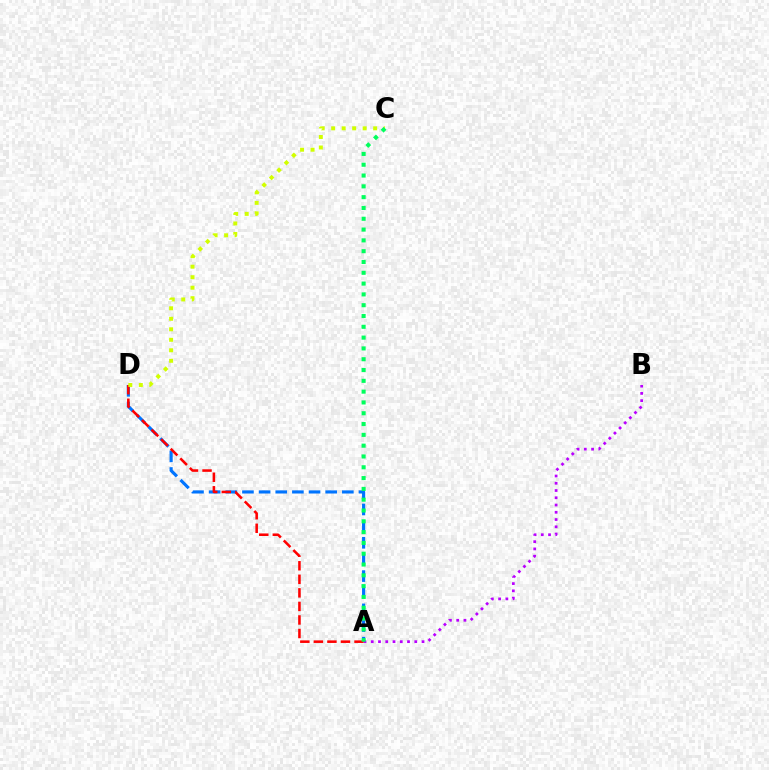{('A', 'B'): [{'color': '#b900ff', 'line_style': 'dotted', 'thickness': 1.97}], ('A', 'D'): [{'color': '#0074ff', 'line_style': 'dashed', 'thickness': 2.26}, {'color': '#ff0000', 'line_style': 'dashed', 'thickness': 1.84}], ('C', 'D'): [{'color': '#d1ff00', 'line_style': 'dotted', 'thickness': 2.85}], ('A', 'C'): [{'color': '#00ff5c', 'line_style': 'dotted', 'thickness': 2.94}]}